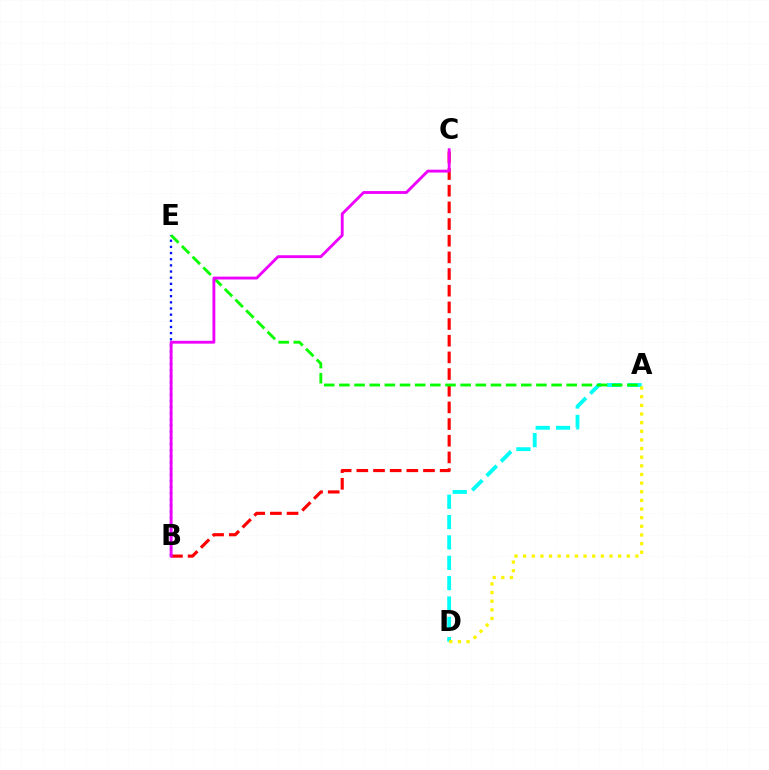{('B', 'C'): [{'color': '#ff0000', 'line_style': 'dashed', 'thickness': 2.26}, {'color': '#ee00ff', 'line_style': 'solid', 'thickness': 2.06}], ('A', 'D'): [{'color': '#00fff6', 'line_style': 'dashed', 'thickness': 2.76}, {'color': '#fcf500', 'line_style': 'dotted', 'thickness': 2.35}], ('B', 'E'): [{'color': '#0010ff', 'line_style': 'dotted', 'thickness': 1.67}], ('A', 'E'): [{'color': '#08ff00', 'line_style': 'dashed', 'thickness': 2.06}]}